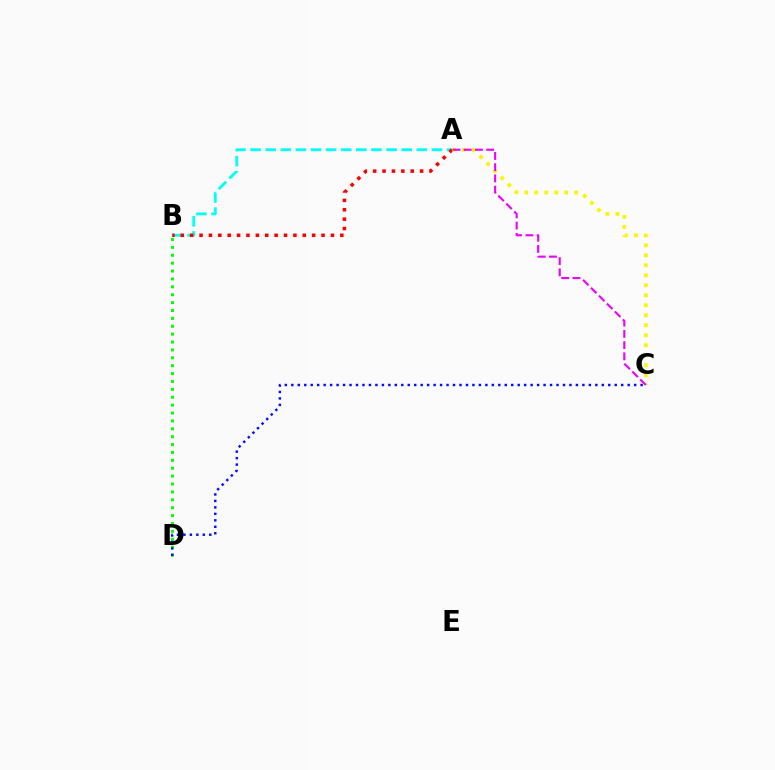{('A', 'B'): [{'color': '#00fff6', 'line_style': 'dashed', 'thickness': 2.05}, {'color': '#ff0000', 'line_style': 'dotted', 'thickness': 2.55}], ('B', 'D'): [{'color': '#08ff00', 'line_style': 'dotted', 'thickness': 2.14}], ('A', 'C'): [{'color': '#fcf500', 'line_style': 'dotted', 'thickness': 2.71}, {'color': '#ee00ff', 'line_style': 'dashed', 'thickness': 1.52}], ('C', 'D'): [{'color': '#0010ff', 'line_style': 'dotted', 'thickness': 1.76}]}